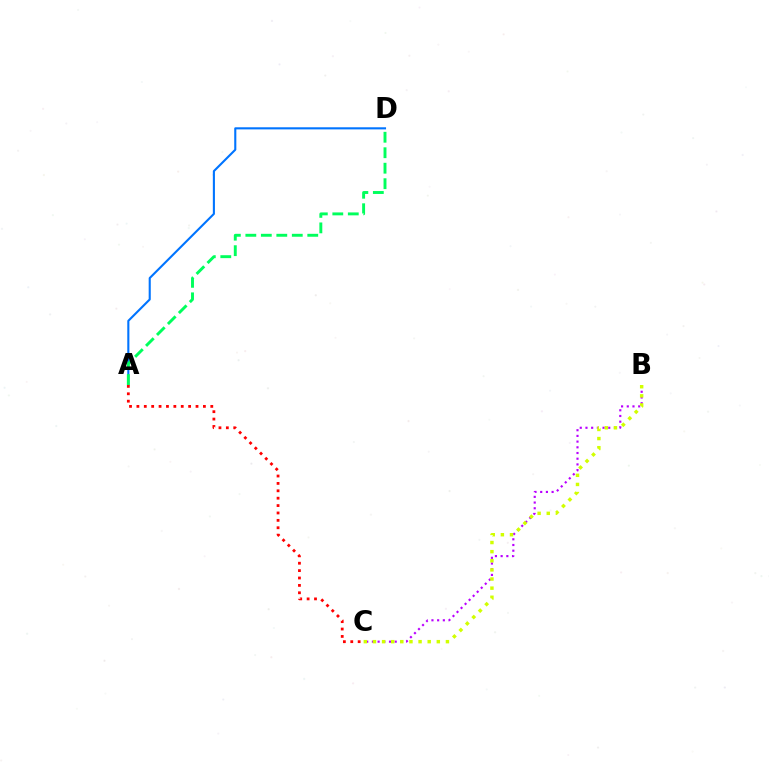{('A', 'D'): [{'color': '#0074ff', 'line_style': 'solid', 'thickness': 1.51}, {'color': '#00ff5c', 'line_style': 'dashed', 'thickness': 2.1}], ('B', 'C'): [{'color': '#b900ff', 'line_style': 'dotted', 'thickness': 1.55}, {'color': '#d1ff00', 'line_style': 'dotted', 'thickness': 2.48}], ('A', 'C'): [{'color': '#ff0000', 'line_style': 'dotted', 'thickness': 2.01}]}